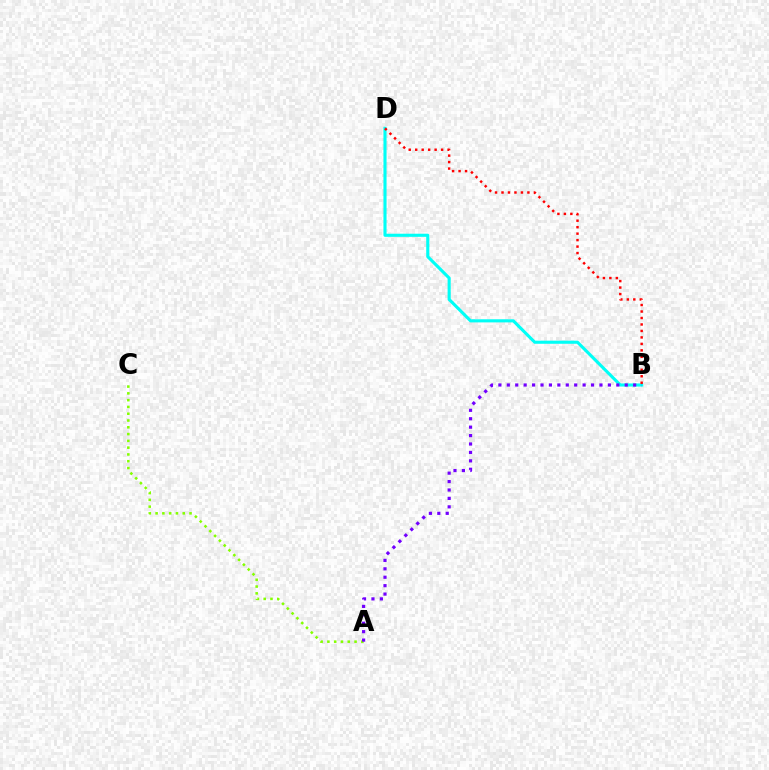{('A', 'C'): [{'color': '#84ff00', 'line_style': 'dotted', 'thickness': 1.84}], ('B', 'D'): [{'color': '#00fff6', 'line_style': 'solid', 'thickness': 2.24}, {'color': '#ff0000', 'line_style': 'dotted', 'thickness': 1.76}], ('A', 'B'): [{'color': '#7200ff', 'line_style': 'dotted', 'thickness': 2.29}]}